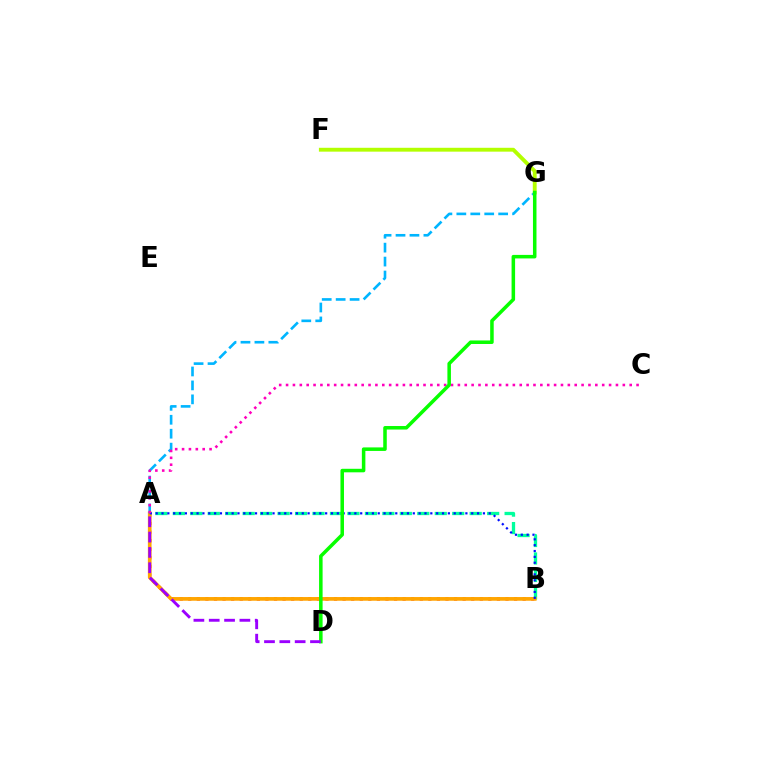{('A', 'B'): [{'color': '#ff0000', 'line_style': 'dotted', 'thickness': 2.33}, {'color': '#00ff9d', 'line_style': 'dashed', 'thickness': 2.37}, {'color': '#ffa500', 'line_style': 'solid', 'thickness': 2.66}, {'color': '#0010ff', 'line_style': 'dotted', 'thickness': 1.59}], ('A', 'G'): [{'color': '#00b5ff', 'line_style': 'dashed', 'thickness': 1.89}], ('F', 'G'): [{'color': '#b3ff00', 'line_style': 'solid', 'thickness': 2.78}], ('A', 'C'): [{'color': '#ff00bd', 'line_style': 'dotted', 'thickness': 1.87}], ('D', 'G'): [{'color': '#08ff00', 'line_style': 'solid', 'thickness': 2.54}], ('A', 'D'): [{'color': '#9b00ff', 'line_style': 'dashed', 'thickness': 2.08}]}